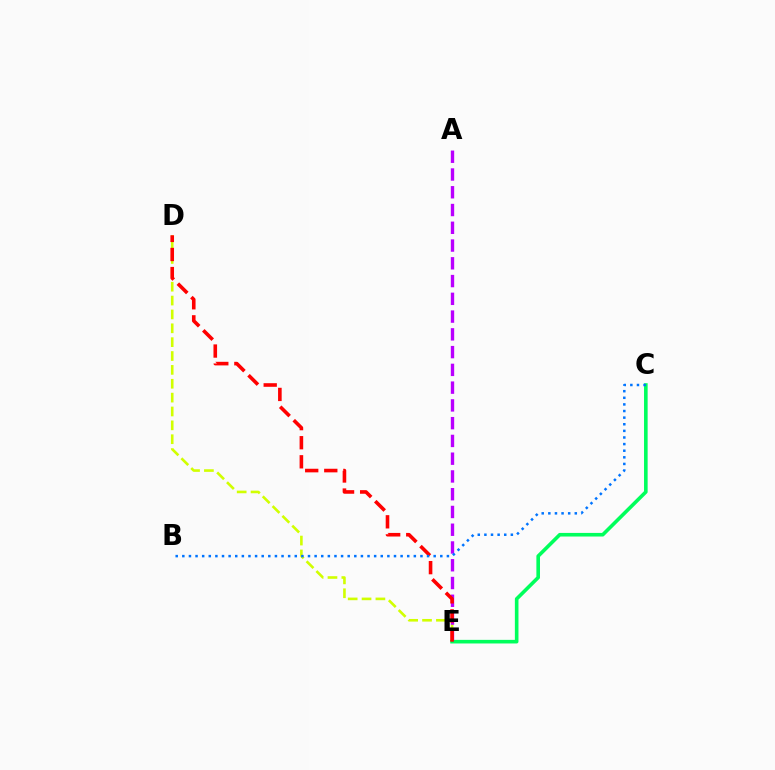{('D', 'E'): [{'color': '#d1ff00', 'line_style': 'dashed', 'thickness': 1.88}, {'color': '#ff0000', 'line_style': 'dashed', 'thickness': 2.59}], ('A', 'E'): [{'color': '#b900ff', 'line_style': 'dashed', 'thickness': 2.41}], ('C', 'E'): [{'color': '#00ff5c', 'line_style': 'solid', 'thickness': 2.6}], ('B', 'C'): [{'color': '#0074ff', 'line_style': 'dotted', 'thickness': 1.8}]}